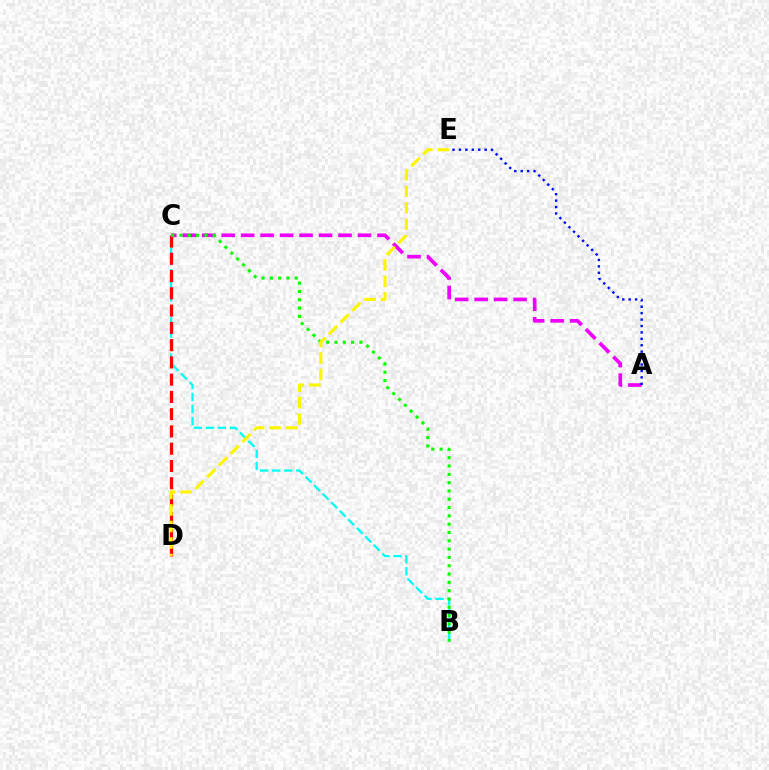{('A', 'C'): [{'color': '#ee00ff', 'line_style': 'dashed', 'thickness': 2.65}], ('B', 'C'): [{'color': '#00fff6', 'line_style': 'dashed', 'thickness': 1.64}, {'color': '#08ff00', 'line_style': 'dotted', 'thickness': 2.26}], ('C', 'D'): [{'color': '#ff0000', 'line_style': 'dashed', 'thickness': 2.35}], ('A', 'E'): [{'color': '#0010ff', 'line_style': 'dotted', 'thickness': 1.74}], ('D', 'E'): [{'color': '#fcf500', 'line_style': 'dashed', 'thickness': 2.24}]}